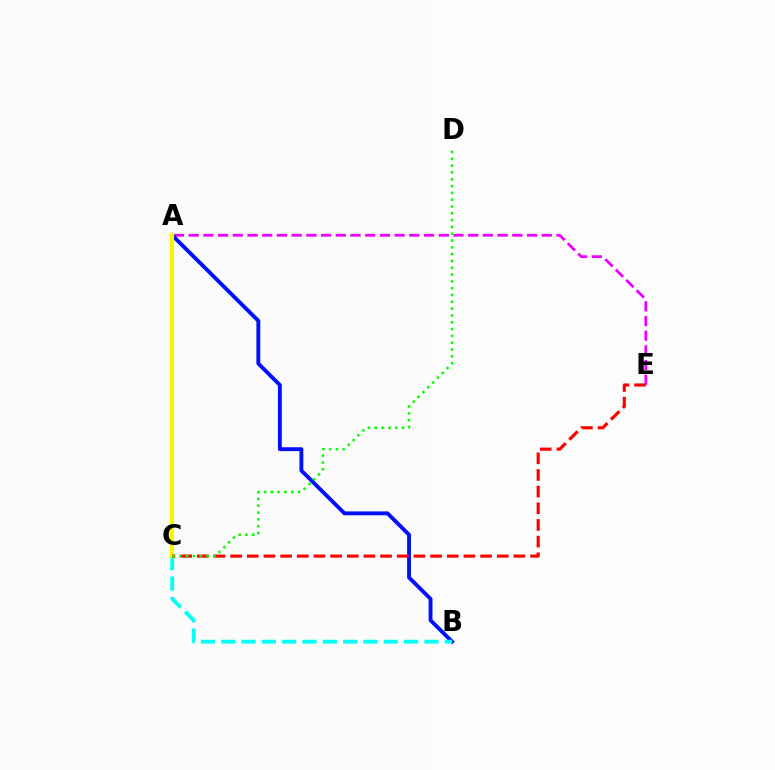{('A', 'E'): [{'color': '#ee00ff', 'line_style': 'dashed', 'thickness': 2.0}], ('A', 'B'): [{'color': '#0010ff', 'line_style': 'solid', 'thickness': 2.78}], ('B', 'C'): [{'color': '#00fff6', 'line_style': 'dashed', 'thickness': 2.76}], ('A', 'C'): [{'color': '#fcf500', 'line_style': 'solid', 'thickness': 2.98}], ('C', 'E'): [{'color': '#ff0000', 'line_style': 'dashed', 'thickness': 2.26}], ('C', 'D'): [{'color': '#08ff00', 'line_style': 'dotted', 'thickness': 1.85}]}